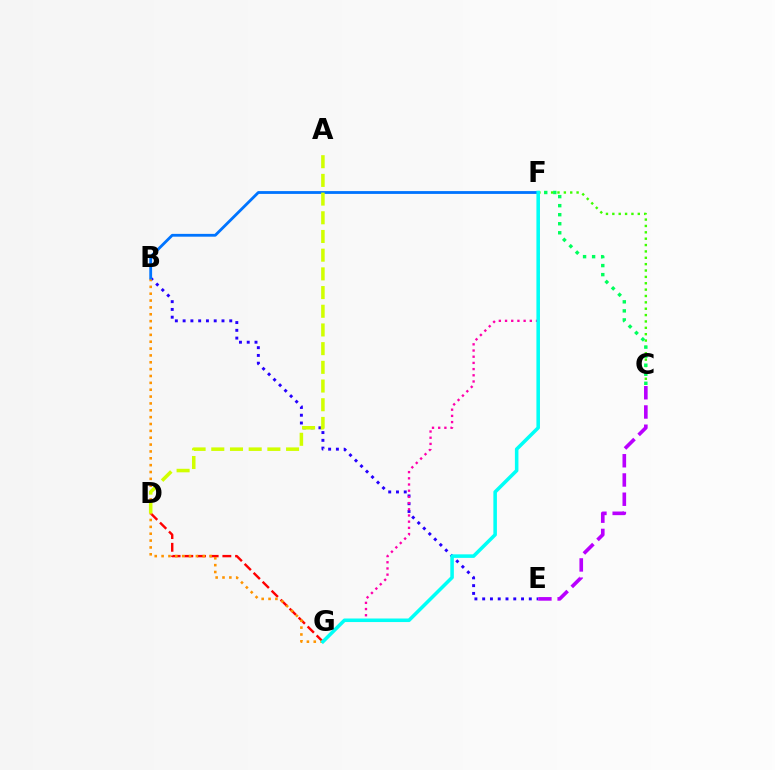{('D', 'G'): [{'color': '#ff0000', 'line_style': 'dashed', 'thickness': 1.72}], ('B', 'E'): [{'color': '#2500ff', 'line_style': 'dotted', 'thickness': 2.11}], ('F', 'G'): [{'color': '#ff00ac', 'line_style': 'dotted', 'thickness': 1.68}, {'color': '#00fff6', 'line_style': 'solid', 'thickness': 2.55}], ('C', 'F'): [{'color': '#3dff00', 'line_style': 'dotted', 'thickness': 1.73}, {'color': '#00ff5c', 'line_style': 'dotted', 'thickness': 2.46}], ('B', 'G'): [{'color': '#ff9400', 'line_style': 'dotted', 'thickness': 1.86}], ('B', 'F'): [{'color': '#0074ff', 'line_style': 'solid', 'thickness': 2.03}], ('C', 'E'): [{'color': '#b900ff', 'line_style': 'dashed', 'thickness': 2.61}], ('A', 'D'): [{'color': '#d1ff00', 'line_style': 'dashed', 'thickness': 2.54}]}